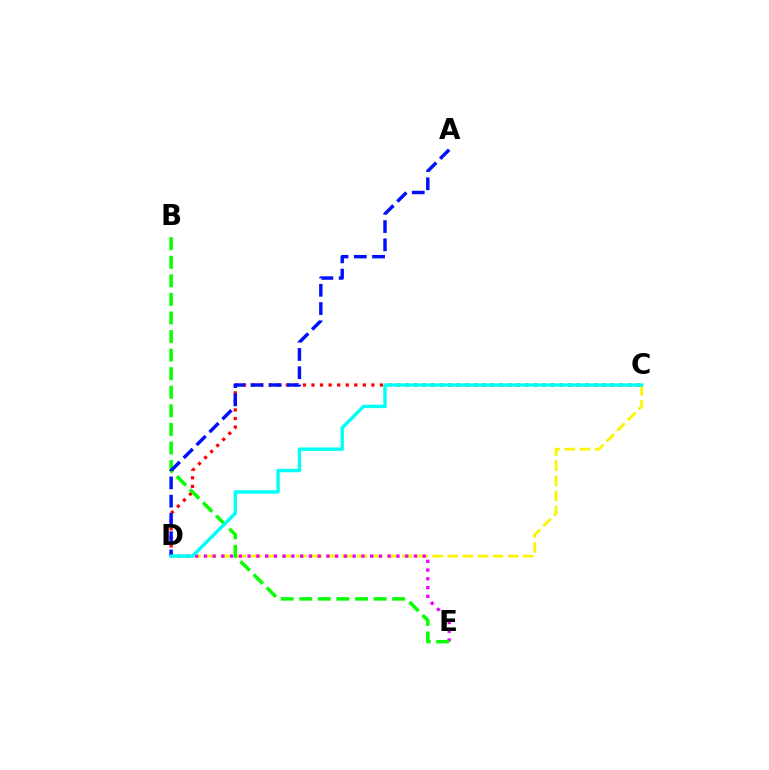{('C', 'D'): [{'color': '#fcf500', 'line_style': 'dashed', 'thickness': 2.05}, {'color': '#ff0000', 'line_style': 'dotted', 'thickness': 2.32}, {'color': '#00fff6', 'line_style': 'solid', 'thickness': 2.45}], ('D', 'E'): [{'color': '#ee00ff', 'line_style': 'dotted', 'thickness': 2.38}], ('B', 'E'): [{'color': '#08ff00', 'line_style': 'dashed', 'thickness': 2.52}], ('A', 'D'): [{'color': '#0010ff', 'line_style': 'dashed', 'thickness': 2.48}]}